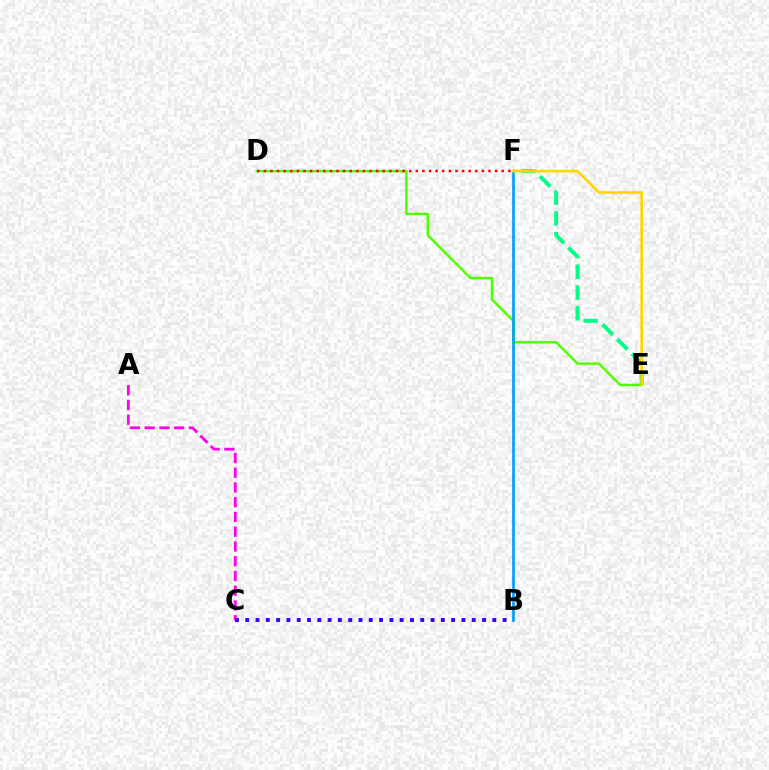{('A', 'C'): [{'color': '#ff00ed', 'line_style': 'dashed', 'thickness': 2.0}], ('D', 'E'): [{'color': '#4fff00', 'line_style': 'solid', 'thickness': 1.77}], ('B', 'F'): [{'color': '#009eff', 'line_style': 'solid', 'thickness': 1.92}], ('E', 'F'): [{'color': '#00ff86', 'line_style': 'dashed', 'thickness': 2.82}, {'color': '#ffd500', 'line_style': 'solid', 'thickness': 1.9}], ('D', 'F'): [{'color': '#ff0000', 'line_style': 'dotted', 'thickness': 1.8}], ('B', 'C'): [{'color': '#3700ff', 'line_style': 'dotted', 'thickness': 2.8}]}